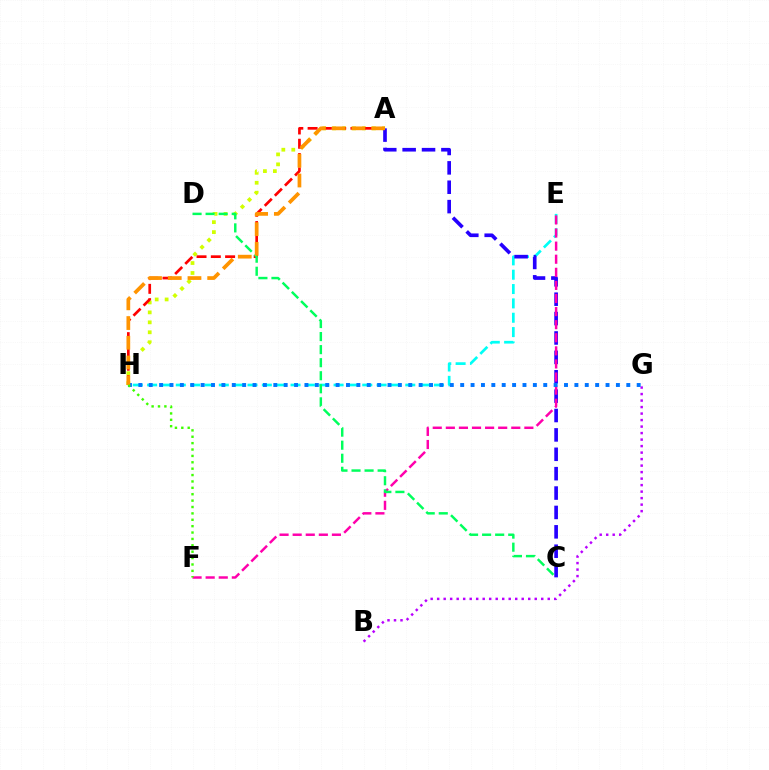{('A', 'H'): [{'color': '#d1ff00', 'line_style': 'dotted', 'thickness': 2.7}, {'color': '#ff0000', 'line_style': 'dashed', 'thickness': 1.94}, {'color': '#ff9400', 'line_style': 'dashed', 'thickness': 2.68}], ('E', 'H'): [{'color': '#00fff6', 'line_style': 'dashed', 'thickness': 1.95}], ('A', 'C'): [{'color': '#2500ff', 'line_style': 'dashed', 'thickness': 2.63}], ('E', 'F'): [{'color': '#ff00ac', 'line_style': 'dashed', 'thickness': 1.78}], ('B', 'G'): [{'color': '#b900ff', 'line_style': 'dotted', 'thickness': 1.77}], ('G', 'H'): [{'color': '#0074ff', 'line_style': 'dotted', 'thickness': 2.82}], ('C', 'D'): [{'color': '#00ff5c', 'line_style': 'dashed', 'thickness': 1.77}], ('F', 'H'): [{'color': '#3dff00', 'line_style': 'dotted', 'thickness': 1.74}]}